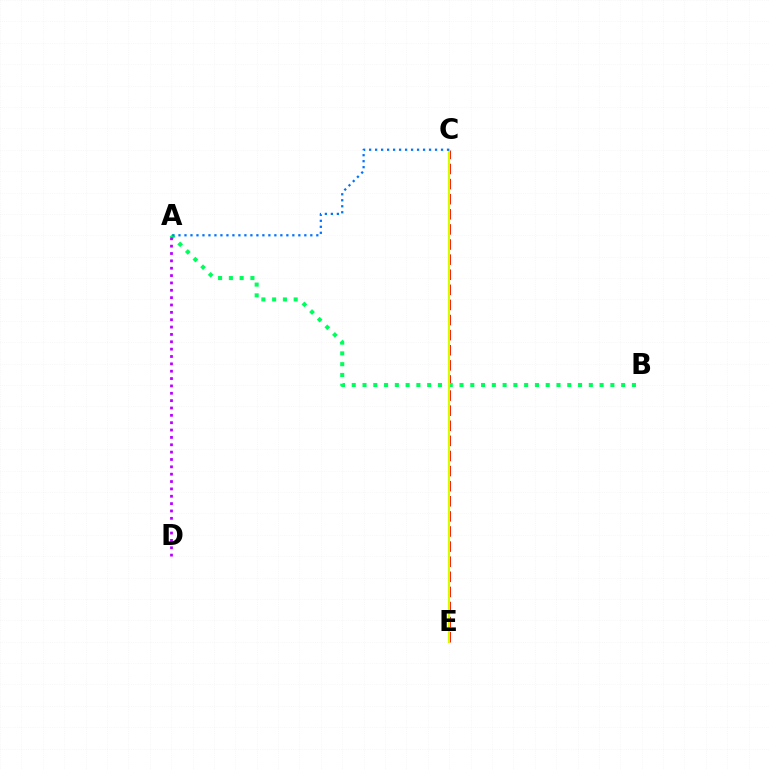{('C', 'E'): [{'color': '#ff0000', 'line_style': 'dashed', 'thickness': 2.05}, {'color': '#d1ff00', 'line_style': 'solid', 'thickness': 1.53}], ('A', 'B'): [{'color': '#00ff5c', 'line_style': 'dotted', 'thickness': 2.93}], ('A', 'D'): [{'color': '#b900ff', 'line_style': 'dotted', 'thickness': 2.0}], ('A', 'C'): [{'color': '#0074ff', 'line_style': 'dotted', 'thickness': 1.63}]}